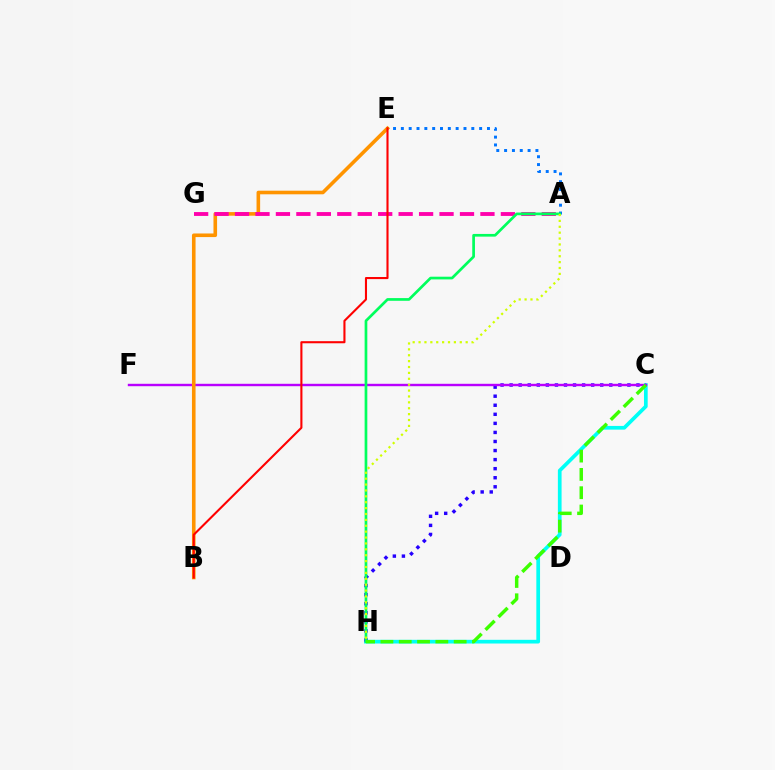{('C', 'H'): [{'color': '#00fff6', 'line_style': 'solid', 'thickness': 2.67}, {'color': '#2500ff', 'line_style': 'dotted', 'thickness': 2.46}, {'color': '#3dff00', 'line_style': 'dashed', 'thickness': 2.49}], ('C', 'F'): [{'color': '#b900ff', 'line_style': 'solid', 'thickness': 1.73}], ('A', 'E'): [{'color': '#0074ff', 'line_style': 'dotted', 'thickness': 2.13}], ('B', 'E'): [{'color': '#ff9400', 'line_style': 'solid', 'thickness': 2.59}, {'color': '#ff0000', 'line_style': 'solid', 'thickness': 1.51}], ('A', 'G'): [{'color': '#ff00ac', 'line_style': 'dashed', 'thickness': 2.78}], ('A', 'H'): [{'color': '#00ff5c', 'line_style': 'solid', 'thickness': 1.94}, {'color': '#d1ff00', 'line_style': 'dotted', 'thickness': 1.6}]}